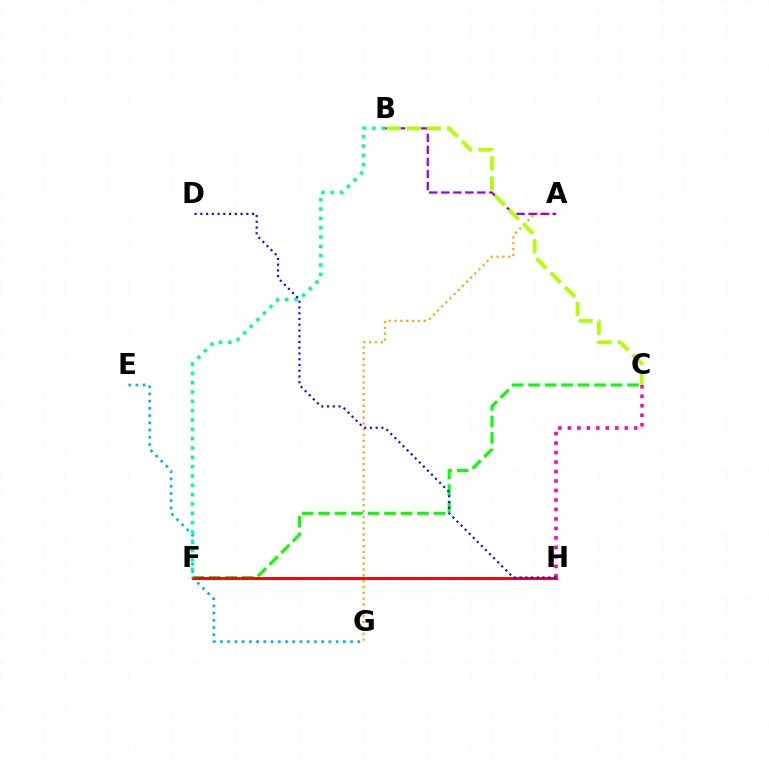{('E', 'G'): [{'color': '#00b5ff', 'line_style': 'dotted', 'thickness': 1.96}], ('C', 'F'): [{'color': '#08ff00', 'line_style': 'dashed', 'thickness': 2.24}], ('A', 'G'): [{'color': '#ffa500', 'line_style': 'dotted', 'thickness': 1.59}], ('A', 'B'): [{'color': '#9b00ff', 'line_style': 'dashed', 'thickness': 1.63}], ('F', 'H'): [{'color': '#ff0000', 'line_style': 'solid', 'thickness': 2.09}], ('B', 'F'): [{'color': '#00ff9d', 'line_style': 'dotted', 'thickness': 2.53}], ('C', 'H'): [{'color': '#ff00bd', 'line_style': 'dotted', 'thickness': 2.58}], ('B', 'C'): [{'color': '#b3ff00', 'line_style': 'dashed', 'thickness': 2.73}], ('D', 'H'): [{'color': '#0010ff', 'line_style': 'dotted', 'thickness': 1.56}]}